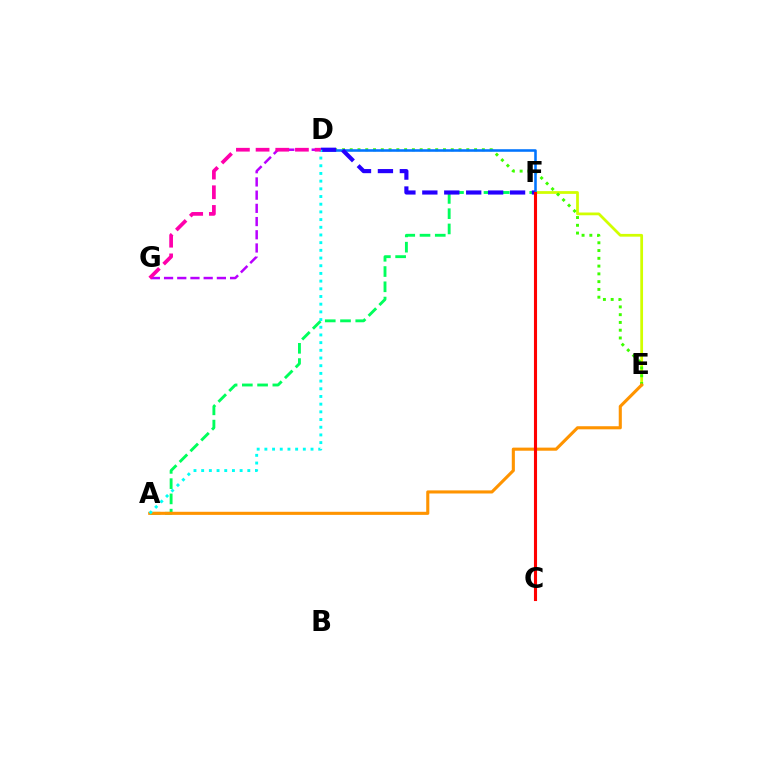{('E', 'F'): [{'color': '#d1ff00', 'line_style': 'solid', 'thickness': 1.99}], ('D', 'E'): [{'color': '#3dff00', 'line_style': 'dotted', 'thickness': 2.11}], ('D', 'F'): [{'color': '#0074ff', 'line_style': 'solid', 'thickness': 1.85}, {'color': '#2500ff', 'line_style': 'dashed', 'thickness': 2.98}], ('A', 'F'): [{'color': '#00ff5c', 'line_style': 'dashed', 'thickness': 2.07}], ('A', 'E'): [{'color': '#ff9400', 'line_style': 'solid', 'thickness': 2.23}], ('D', 'G'): [{'color': '#b900ff', 'line_style': 'dashed', 'thickness': 1.79}, {'color': '#ff00ac', 'line_style': 'dashed', 'thickness': 2.67}], ('C', 'F'): [{'color': '#ff0000', 'line_style': 'solid', 'thickness': 2.23}], ('A', 'D'): [{'color': '#00fff6', 'line_style': 'dotted', 'thickness': 2.09}]}